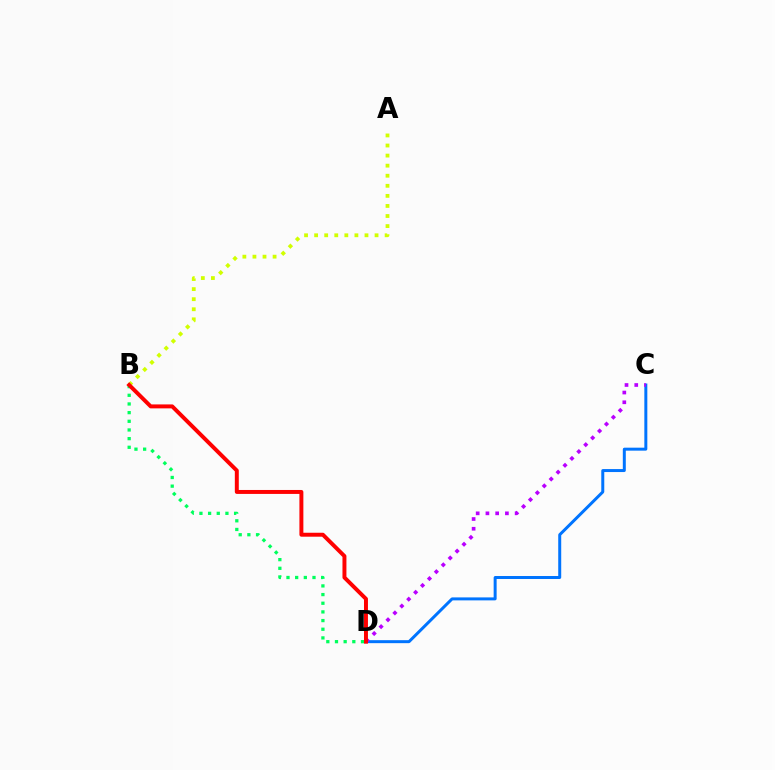{('A', 'B'): [{'color': '#d1ff00', 'line_style': 'dotted', 'thickness': 2.74}], ('C', 'D'): [{'color': '#0074ff', 'line_style': 'solid', 'thickness': 2.15}, {'color': '#b900ff', 'line_style': 'dotted', 'thickness': 2.65}], ('B', 'D'): [{'color': '#00ff5c', 'line_style': 'dotted', 'thickness': 2.35}, {'color': '#ff0000', 'line_style': 'solid', 'thickness': 2.85}]}